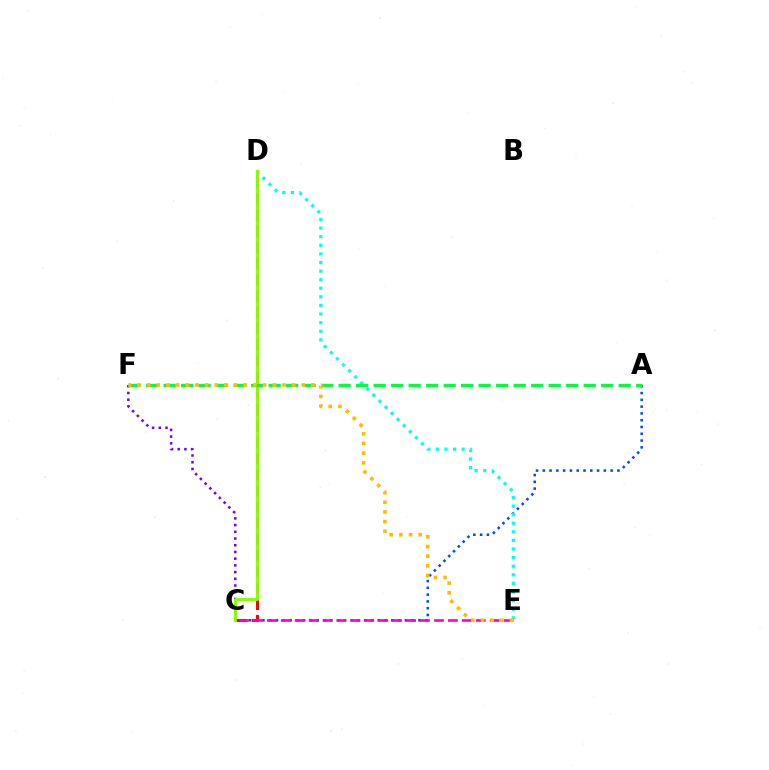{('C', 'D'): [{'color': '#ff0000', 'line_style': 'dashed', 'thickness': 2.2}, {'color': '#84ff00', 'line_style': 'solid', 'thickness': 2.08}], ('A', 'C'): [{'color': '#004bff', 'line_style': 'dotted', 'thickness': 1.84}], ('C', 'E'): [{'color': '#ff00cf', 'line_style': 'dashed', 'thickness': 1.89}], ('C', 'F'): [{'color': '#7200ff', 'line_style': 'dotted', 'thickness': 1.82}], ('D', 'E'): [{'color': '#00fff6', 'line_style': 'dotted', 'thickness': 2.33}], ('A', 'F'): [{'color': '#00ff39', 'line_style': 'dashed', 'thickness': 2.38}], ('E', 'F'): [{'color': '#ffbd00', 'line_style': 'dotted', 'thickness': 2.63}]}